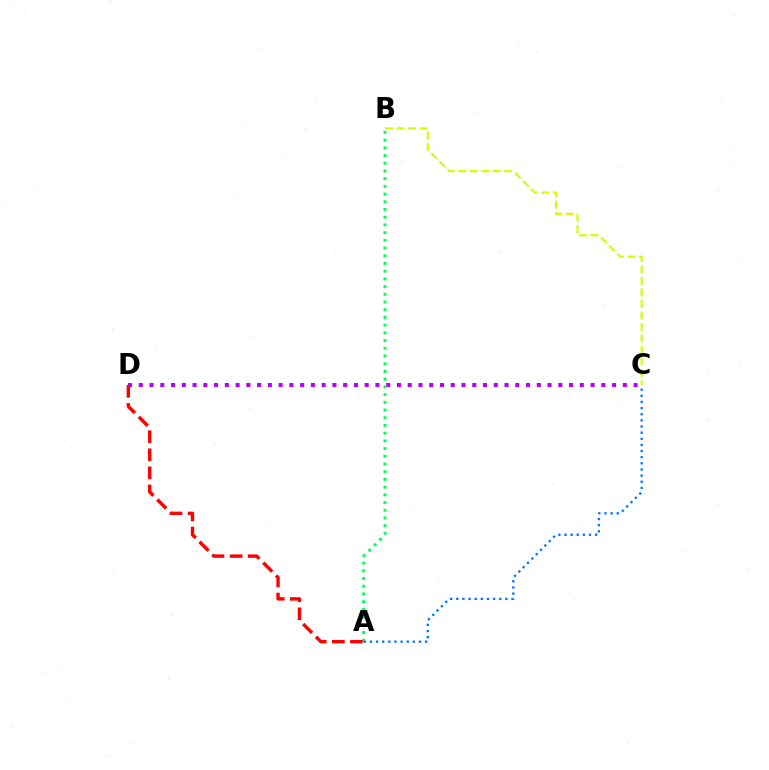{('C', 'D'): [{'color': '#b900ff', 'line_style': 'dotted', 'thickness': 2.92}], ('A', 'B'): [{'color': '#00ff5c', 'line_style': 'dotted', 'thickness': 2.1}], ('B', 'C'): [{'color': '#d1ff00', 'line_style': 'dashed', 'thickness': 1.56}], ('A', 'C'): [{'color': '#0074ff', 'line_style': 'dotted', 'thickness': 1.67}], ('A', 'D'): [{'color': '#ff0000', 'line_style': 'dashed', 'thickness': 2.46}]}